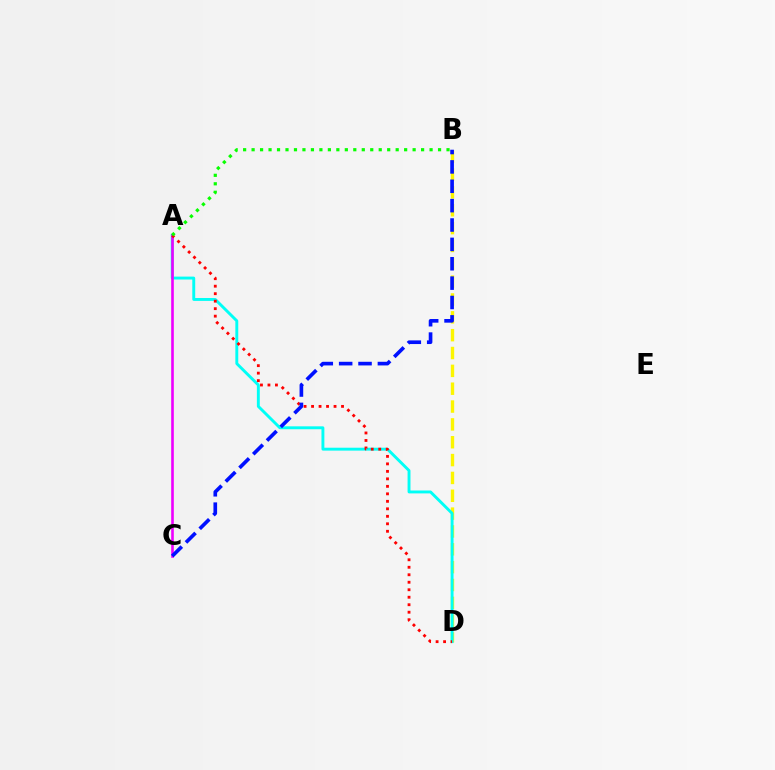{('B', 'D'): [{'color': '#fcf500', 'line_style': 'dashed', 'thickness': 2.42}], ('A', 'D'): [{'color': '#00fff6', 'line_style': 'solid', 'thickness': 2.09}, {'color': '#ff0000', 'line_style': 'dotted', 'thickness': 2.04}], ('A', 'C'): [{'color': '#ee00ff', 'line_style': 'solid', 'thickness': 1.88}], ('B', 'C'): [{'color': '#0010ff', 'line_style': 'dashed', 'thickness': 2.63}], ('A', 'B'): [{'color': '#08ff00', 'line_style': 'dotted', 'thickness': 2.3}]}